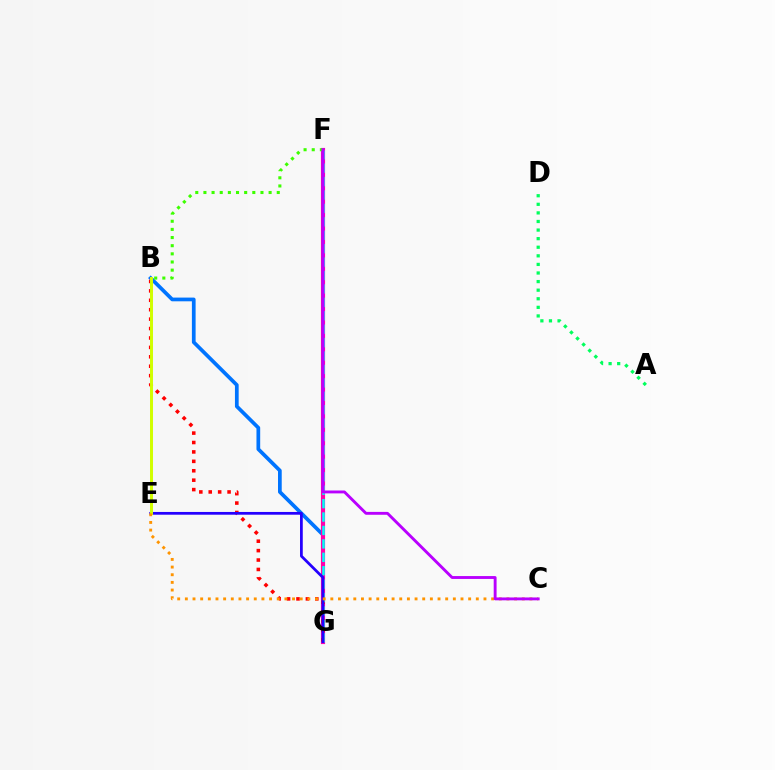{('B', 'G'): [{'color': '#0074ff', 'line_style': 'solid', 'thickness': 2.68}, {'color': '#ff0000', 'line_style': 'dotted', 'thickness': 2.56}], ('F', 'G'): [{'color': '#ff00ac', 'line_style': 'solid', 'thickness': 2.99}, {'color': '#00fff6', 'line_style': 'dashed', 'thickness': 1.82}], ('A', 'D'): [{'color': '#00ff5c', 'line_style': 'dotted', 'thickness': 2.33}], ('B', 'F'): [{'color': '#3dff00', 'line_style': 'dotted', 'thickness': 2.21}], ('E', 'G'): [{'color': '#2500ff', 'line_style': 'solid', 'thickness': 1.98}], ('B', 'E'): [{'color': '#d1ff00', 'line_style': 'solid', 'thickness': 2.13}], ('C', 'E'): [{'color': '#ff9400', 'line_style': 'dotted', 'thickness': 2.08}], ('C', 'F'): [{'color': '#b900ff', 'line_style': 'solid', 'thickness': 2.07}]}